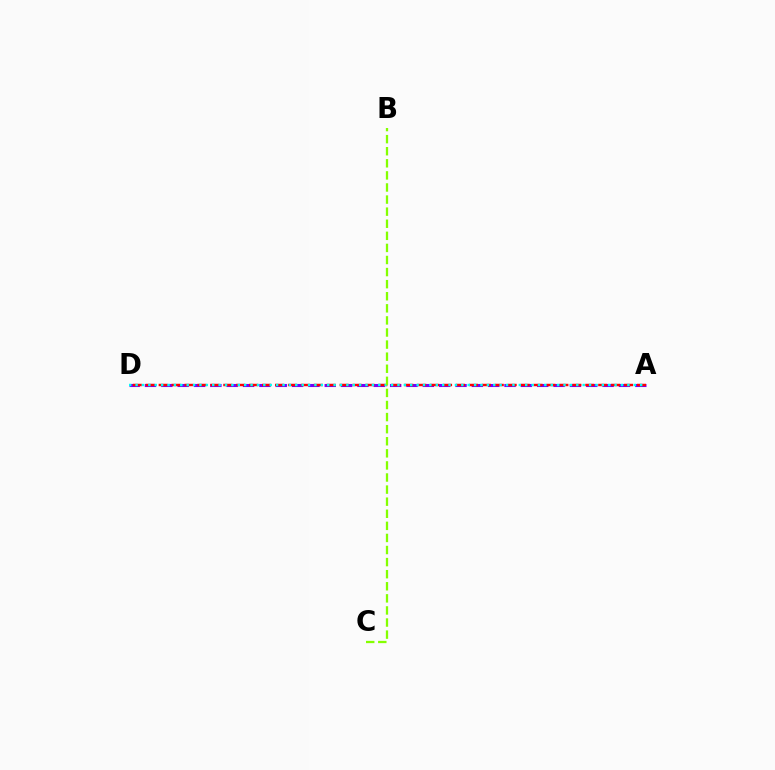{('A', 'D'): [{'color': '#7200ff', 'line_style': 'dashed', 'thickness': 2.22}, {'color': '#ff0000', 'line_style': 'dashed', 'thickness': 1.76}, {'color': '#00fff6', 'line_style': 'dotted', 'thickness': 1.74}], ('B', 'C'): [{'color': '#84ff00', 'line_style': 'dashed', 'thickness': 1.64}]}